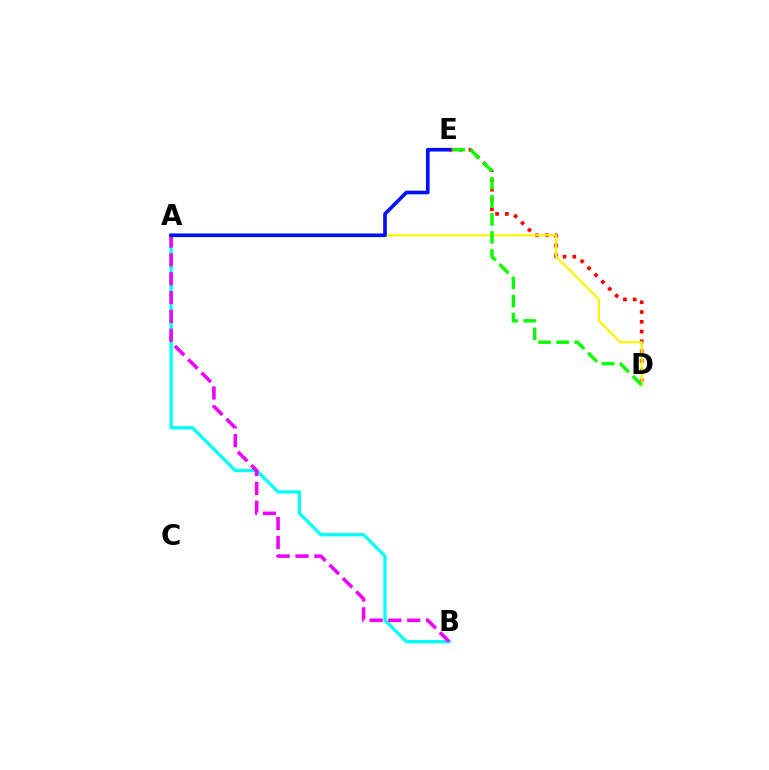{('D', 'E'): [{'color': '#ff0000', 'line_style': 'dotted', 'thickness': 2.65}, {'color': '#08ff00', 'line_style': 'dashed', 'thickness': 2.46}], ('A', 'D'): [{'color': '#fcf500', 'line_style': 'solid', 'thickness': 1.61}], ('A', 'B'): [{'color': '#00fff6', 'line_style': 'solid', 'thickness': 2.36}, {'color': '#ee00ff', 'line_style': 'dashed', 'thickness': 2.56}], ('A', 'E'): [{'color': '#0010ff', 'line_style': 'solid', 'thickness': 2.62}]}